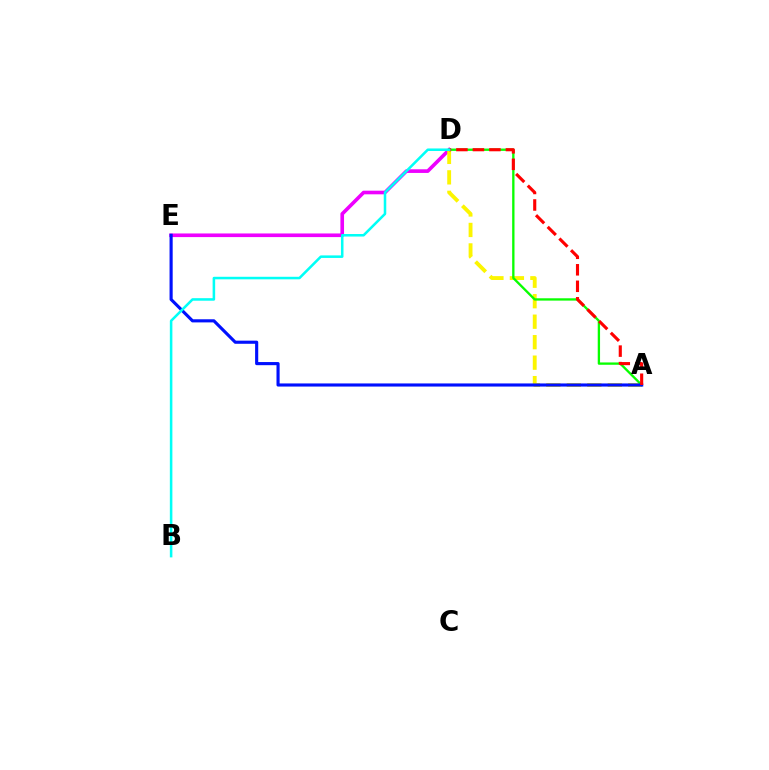{('D', 'E'): [{'color': '#ee00ff', 'line_style': 'solid', 'thickness': 2.62}], ('A', 'D'): [{'color': '#fcf500', 'line_style': 'dashed', 'thickness': 2.78}, {'color': '#08ff00', 'line_style': 'solid', 'thickness': 1.68}, {'color': '#ff0000', 'line_style': 'dashed', 'thickness': 2.24}], ('A', 'E'): [{'color': '#0010ff', 'line_style': 'solid', 'thickness': 2.25}], ('B', 'D'): [{'color': '#00fff6', 'line_style': 'solid', 'thickness': 1.83}]}